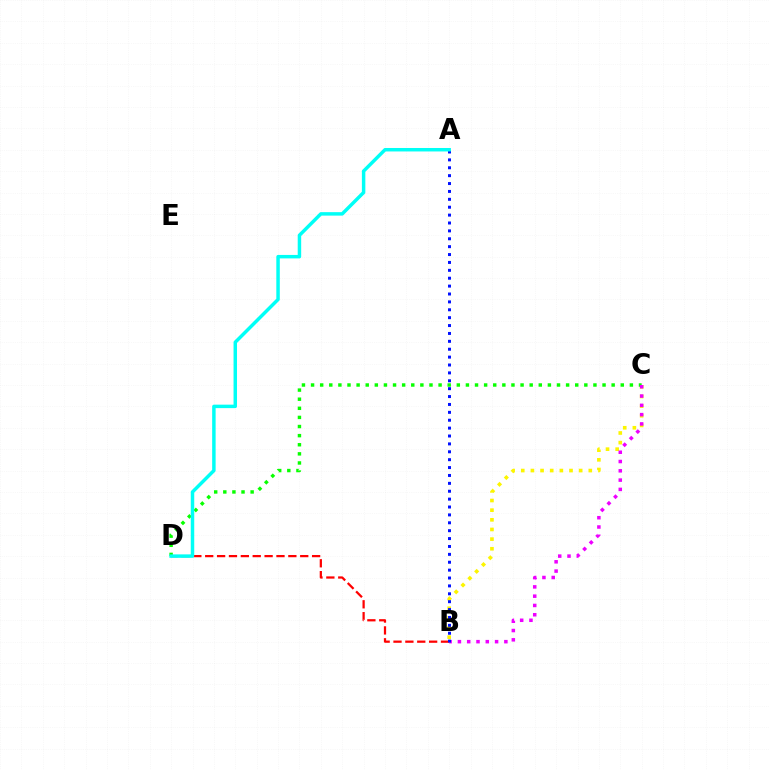{('B', 'C'): [{'color': '#fcf500', 'line_style': 'dotted', 'thickness': 2.62}, {'color': '#ee00ff', 'line_style': 'dotted', 'thickness': 2.52}], ('C', 'D'): [{'color': '#08ff00', 'line_style': 'dotted', 'thickness': 2.47}], ('B', 'D'): [{'color': '#ff0000', 'line_style': 'dashed', 'thickness': 1.61}], ('A', 'B'): [{'color': '#0010ff', 'line_style': 'dotted', 'thickness': 2.14}], ('A', 'D'): [{'color': '#00fff6', 'line_style': 'solid', 'thickness': 2.5}]}